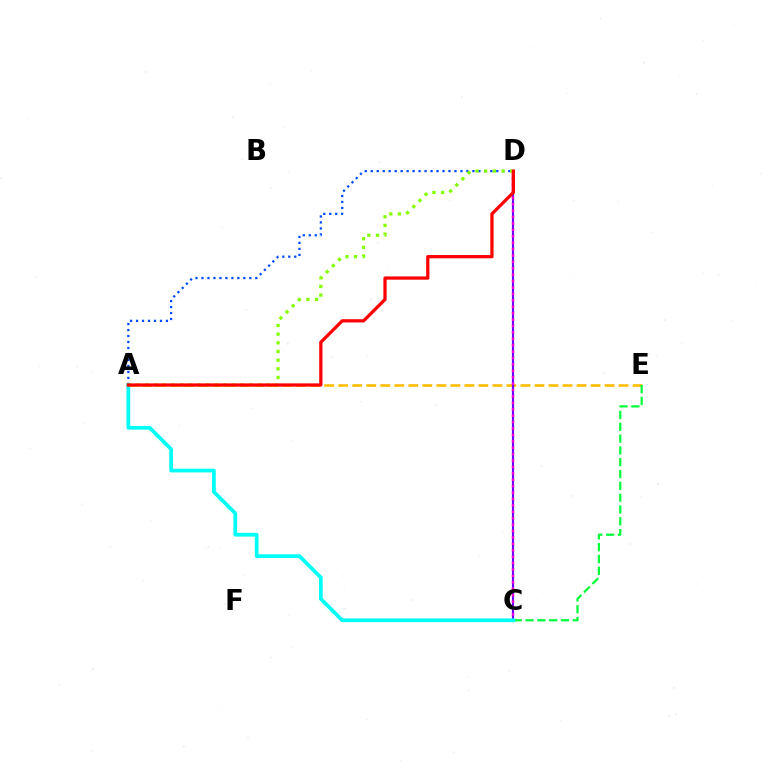{('A', 'E'): [{'color': '#ffbd00', 'line_style': 'dashed', 'thickness': 1.9}], ('C', 'D'): [{'color': '#7200ff', 'line_style': 'solid', 'thickness': 1.55}, {'color': '#ff00cf', 'line_style': 'dotted', 'thickness': 1.74}], ('C', 'E'): [{'color': '#00ff39', 'line_style': 'dashed', 'thickness': 1.6}], ('A', 'D'): [{'color': '#004bff', 'line_style': 'dotted', 'thickness': 1.62}, {'color': '#84ff00', 'line_style': 'dotted', 'thickness': 2.35}, {'color': '#ff0000', 'line_style': 'solid', 'thickness': 2.34}], ('A', 'C'): [{'color': '#00fff6', 'line_style': 'solid', 'thickness': 2.68}]}